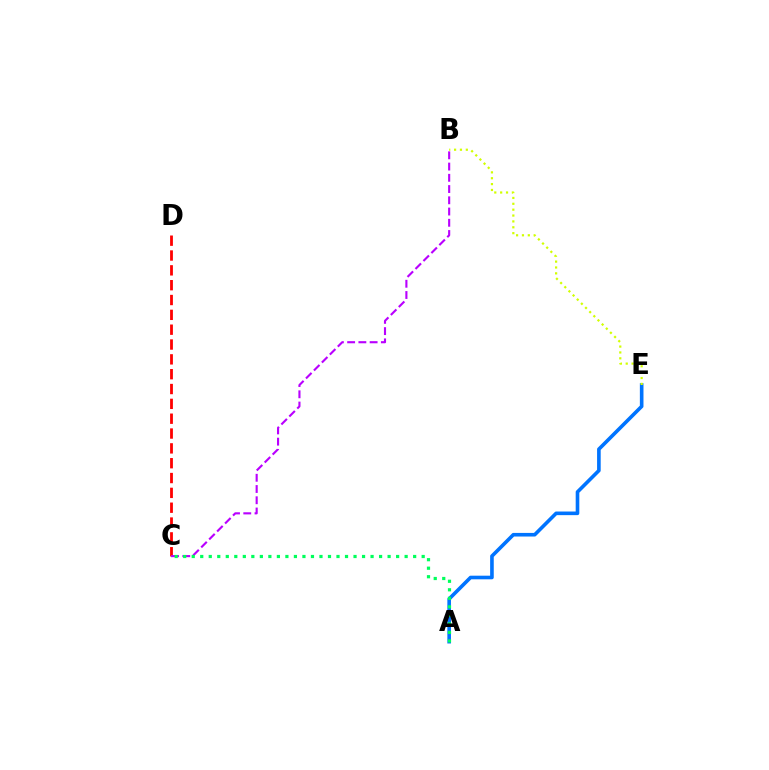{('A', 'E'): [{'color': '#0074ff', 'line_style': 'solid', 'thickness': 2.61}], ('B', 'E'): [{'color': '#d1ff00', 'line_style': 'dotted', 'thickness': 1.6}], ('C', 'D'): [{'color': '#ff0000', 'line_style': 'dashed', 'thickness': 2.02}], ('B', 'C'): [{'color': '#b900ff', 'line_style': 'dashed', 'thickness': 1.53}], ('A', 'C'): [{'color': '#00ff5c', 'line_style': 'dotted', 'thickness': 2.31}]}